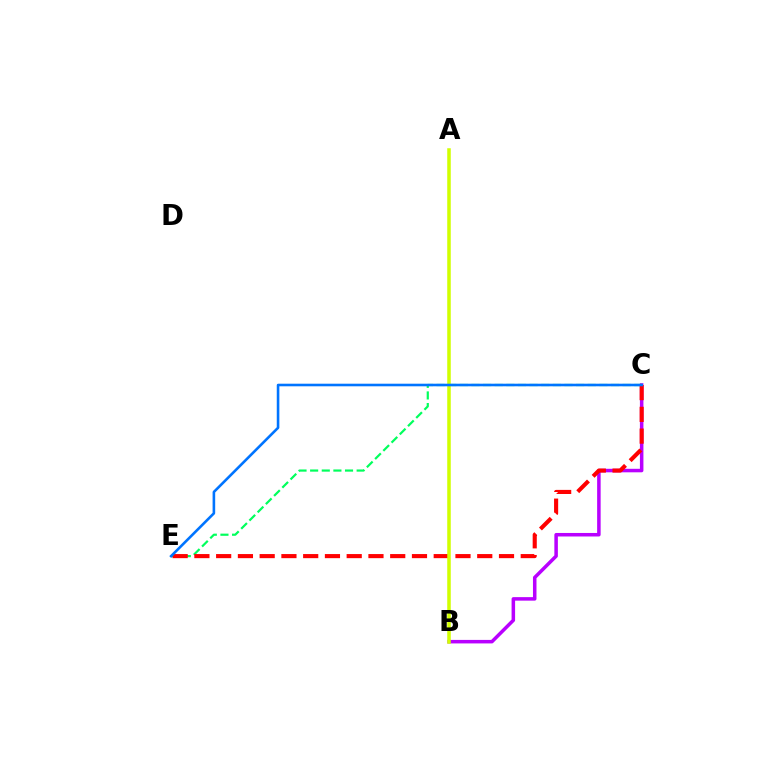{('B', 'C'): [{'color': '#b900ff', 'line_style': 'solid', 'thickness': 2.53}], ('C', 'E'): [{'color': '#00ff5c', 'line_style': 'dashed', 'thickness': 1.58}, {'color': '#ff0000', 'line_style': 'dashed', 'thickness': 2.96}, {'color': '#0074ff', 'line_style': 'solid', 'thickness': 1.87}], ('A', 'B'): [{'color': '#d1ff00', 'line_style': 'solid', 'thickness': 2.54}]}